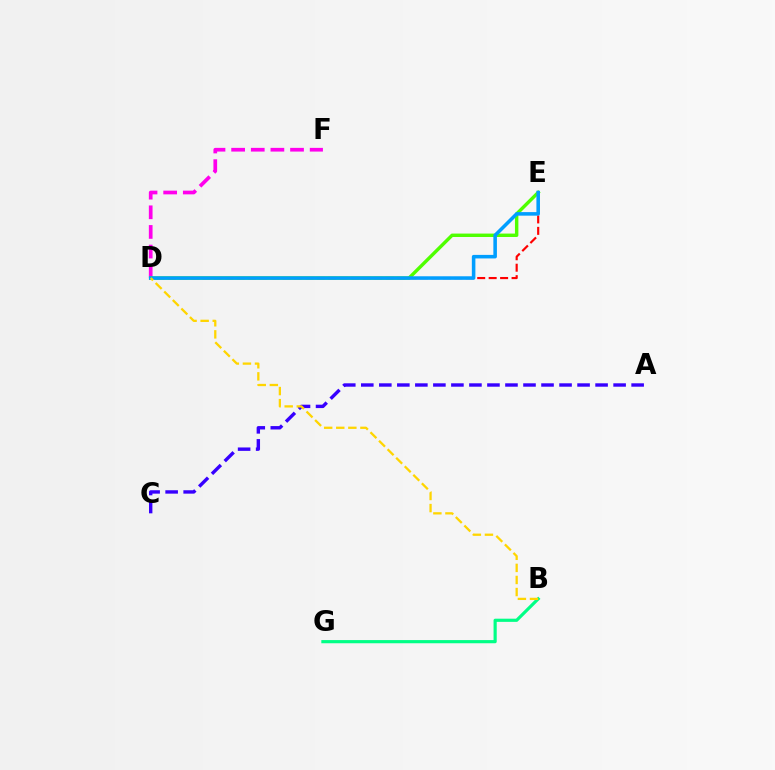{('A', 'C'): [{'color': '#3700ff', 'line_style': 'dashed', 'thickness': 2.45}], ('D', 'F'): [{'color': '#ff00ed', 'line_style': 'dashed', 'thickness': 2.67}], ('D', 'E'): [{'color': '#4fff00', 'line_style': 'solid', 'thickness': 2.46}, {'color': '#ff0000', 'line_style': 'dashed', 'thickness': 1.56}, {'color': '#009eff', 'line_style': 'solid', 'thickness': 2.56}], ('B', 'G'): [{'color': '#00ff86', 'line_style': 'solid', 'thickness': 2.28}], ('B', 'D'): [{'color': '#ffd500', 'line_style': 'dashed', 'thickness': 1.64}]}